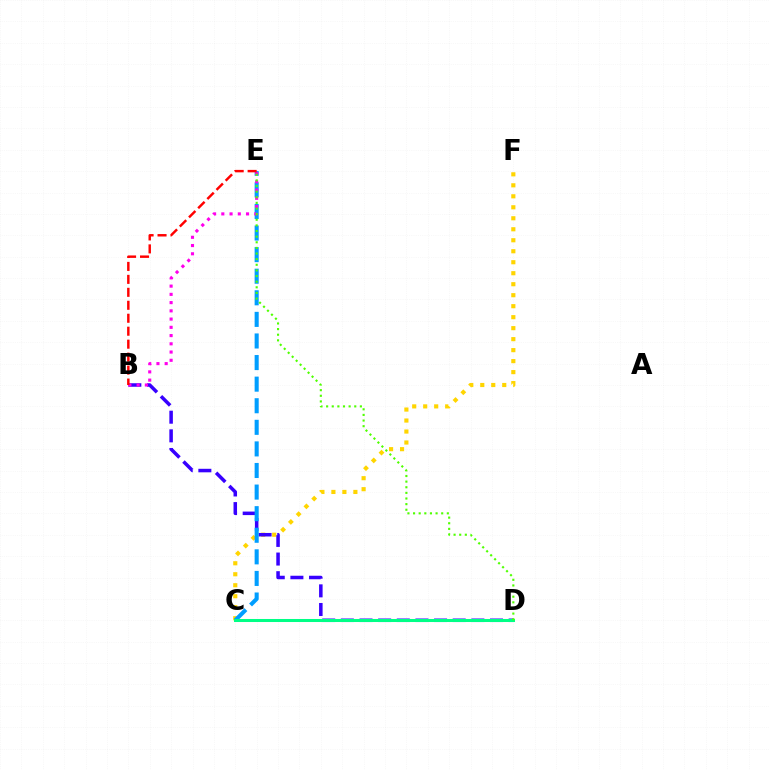{('C', 'F'): [{'color': '#ffd500', 'line_style': 'dotted', 'thickness': 2.99}], ('B', 'D'): [{'color': '#3700ff', 'line_style': 'dashed', 'thickness': 2.53}], ('C', 'E'): [{'color': '#009eff', 'line_style': 'dashed', 'thickness': 2.93}], ('B', 'E'): [{'color': '#ff00ed', 'line_style': 'dotted', 'thickness': 2.24}, {'color': '#ff0000', 'line_style': 'dashed', 'thickness': 1.76}], ('C', 'D'): [{'color': '#00ff86', 'line_style': 'solid', 'thickness': 2.18}], ('D', 'E'): [{'color': '#4fff00', 'line_style': 'dotted', 'thickness': 1.53}]}